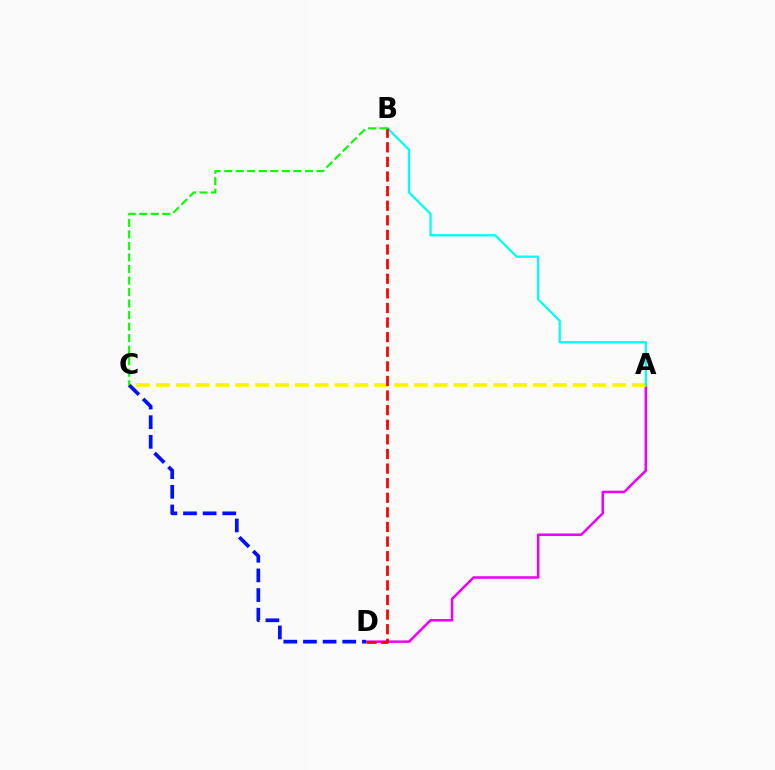{('A', 'D'): [{'color': '#ee00ff', 'line_style': 'solid', 'thickness': 1.82}], ('A', 'C'): [{'color': '#fcf500', 'line_style': 'dashed', 'thickness': 2.69}], ('A', 'B'): [{'color': '#00fff6', 'line_style': 'solid', 'thickness': 1.64}], ('C', 'D'): [{'color': '#0010ff', 'line_style': 'dashed', 'thickness': 2.67}], ('B', 'D'): [{'color': '#ff0000', 'line_style': 'dashed', 'thickness': 1.98}], ('B', 'C'): [{'color': '#08ff00', 'line_style': 'dashed', 'thickness': 1.57}]}